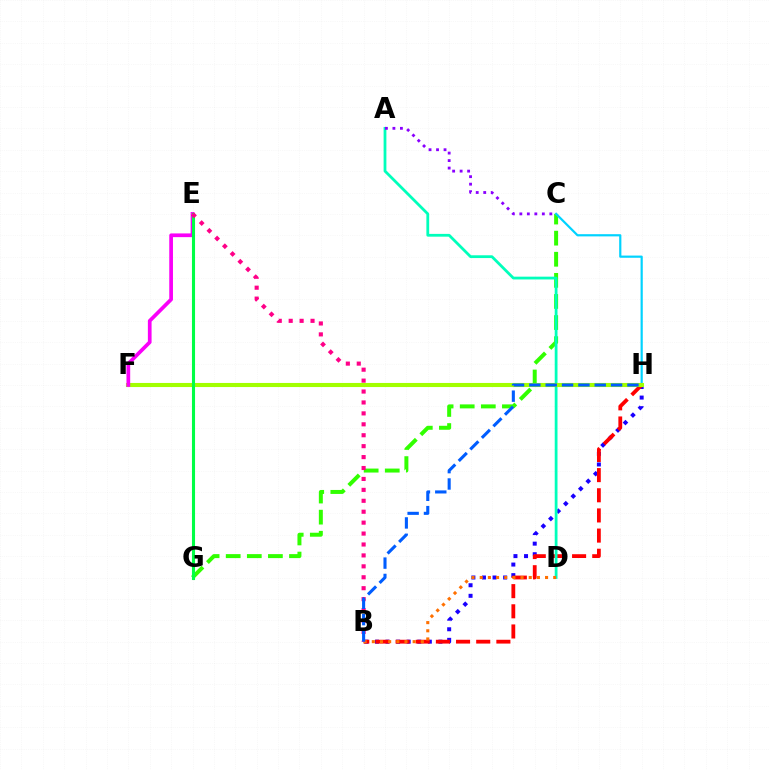{('C', 'G'): [{'color': '#31ff00', 'line_style': 'dashed', 'thickness': 2.87}], ('B', 'H'): [{'color': '#1900ff', 'line_style': 'dotted', 'thickness': 2.87}, {'color': '#ff0000', 'line_style': 'dashed', 'thickness': 2.74}, {'color': '#005dff', 'line_style': 'dashed', 'thickness': 2.22}], ('C', 'H'): [{'color': '#00d3ff', 'line_style': 'solid', 'thickness': 1.58}], ('A', 'D'): [{'color': '#00ffbb', 'line_style': 'solid', 'thickness': 2.0}], ('F', 'H'): [{'color': '#ffe600', 'line_style': 'solid', 'thickness': 1.89}, {'color': '#a2ff00', 'line_style': 'solid', 'thickness': 2.94}], ('E', 'F'): [{'color': '#fa00f9', 'line_style': 'solid', 'thickness': 2.67}], ('B', 'D'): [{'color': '#ff7000', 'line_style': 'dotted', 'thickness': 2.22}], ('A', 'C'): [{'color': '#8a00ff', 'line_style': 'dotted', 'thickness': 2.04}], ('E', 'G'): [{'color': '#00ff45', 'line_style': 'solid', 'thickness': 2.23}], ('B', 'E'): [{'color': '#ff0088', 'line_style': 'dotted', 'thickness': 2.97}]}